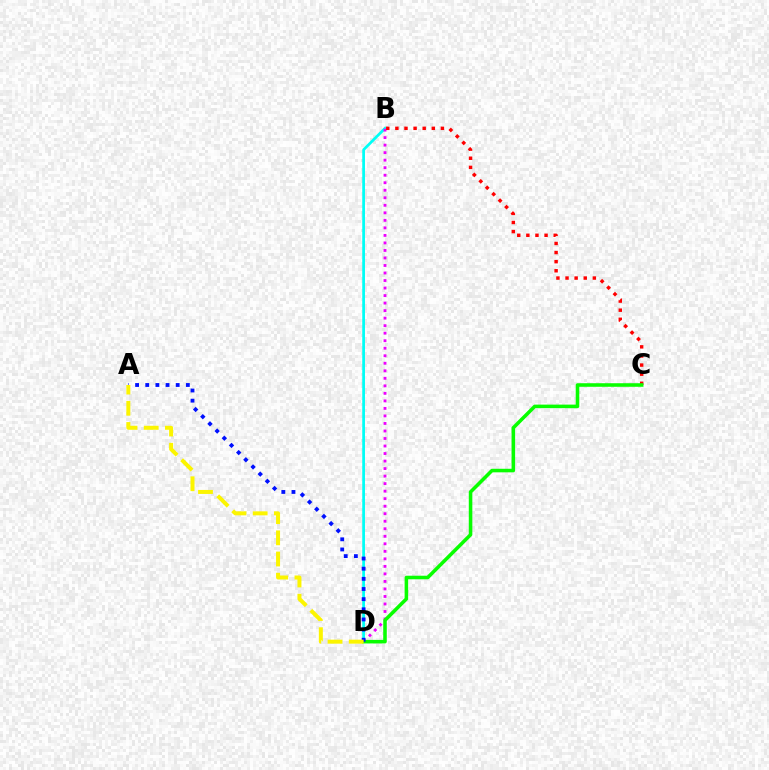{('B', 'D'): [{'color': '#00fff6', 'line_style': 'solid', 'thickness': 1.97}, {'color': '#ee00ff', 'line_style': 'dotted', 'thickness': 2.04}], ('B', 'C'): [{'color': '#ff0000', 'line_style': 'dotted', 'thickness': 2.47}], ('C', 'D'): [{'color': '#08ff00', 'line_style': 'solid', 'thickness': 2.56}], ('A', 'D'): [{'color': '#0010ff', 'line_style': 'dotted', 'thickness': 2.76}, {'color': '#fcf500', 'line_style': 'dashed', 'thickness': 2.88}]}